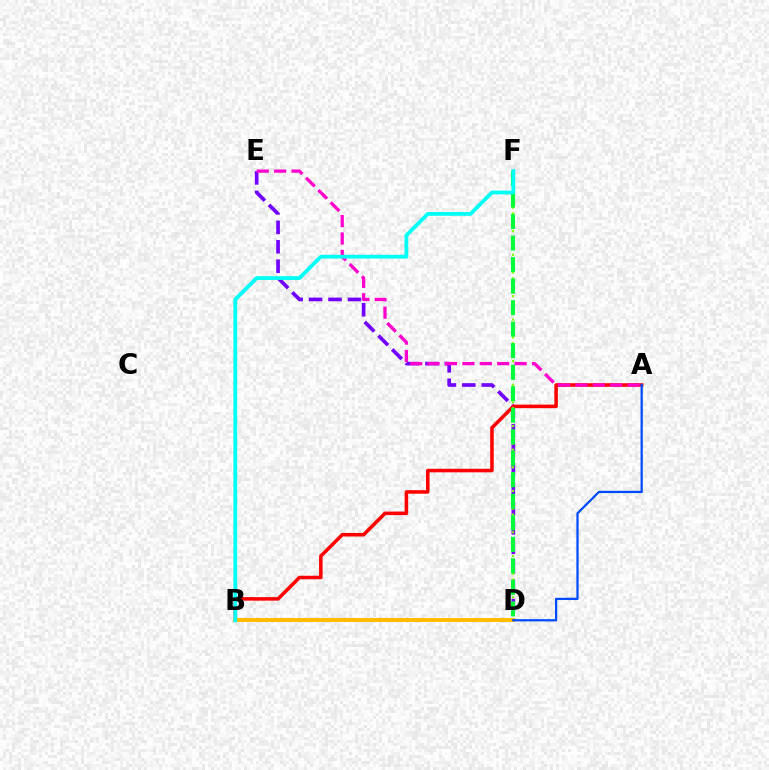{('D', 'E'): [{'color': '#7200ff', 'line_style': 'dashed', 'thickness': 2.64}], ('A', 'B'): [{'color': '#ff0000', 'line_style': 'solid', 'thickness': 2.55}], ('D', 'F'): [{'color': '#84ff00', 'line_style': 'dotted', 'thickness': 1.6}, {'color': '#00ff39', 'line_style': 'dashed', 'thickness': 2.92}], ('B', 'D'): [{'color': '#ffbd00', 'line_style': 'solid', 'thickness': 2.91}], ('A', 'E'): [{'color': '#ff00cf', 'line_style': 'dashed', 'thickness': 2.36}], ('B', 'F'): [{'color': '#00fff6', 'line_style': 'solid', 'thickness': 2.73}], ('A', 'D'): [{'color': '#004bff', 'line_style': 'solid', 'thickness': 1.63}]}